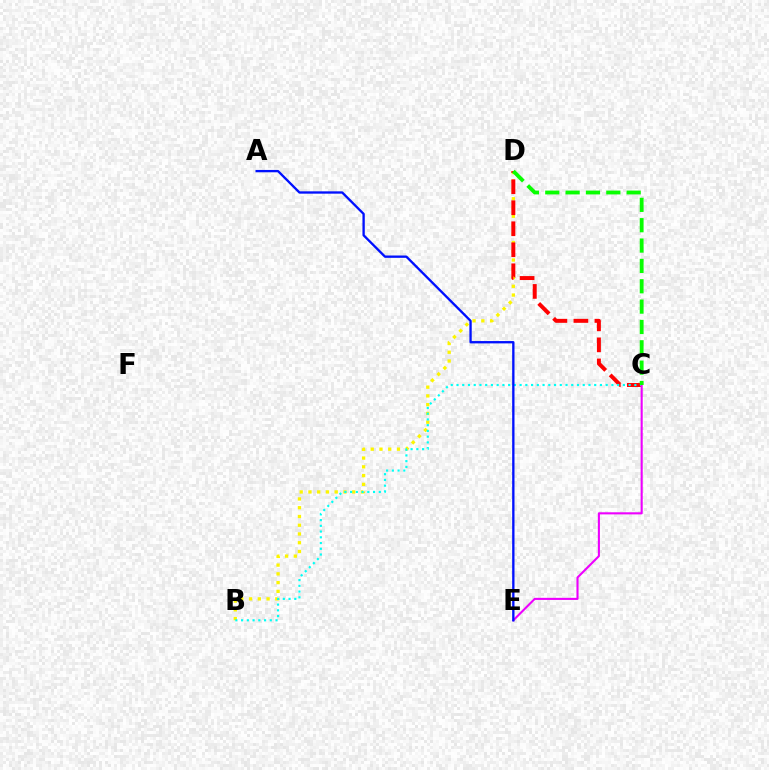{('B', 'D'): [{'color': '#fcf500', 'line_style': 'dotted', 'thickness': 2.38}], ('C', 'D'): [{'color': '#ff0000', 'line_style': 'dashed', 'thickness': 2.85}, {'color': '#08ff00', 'line_style': 'dashed', 'thickness': 2.76}], ('B', 'C'): [{'color': '#00fff6', 'line_style': 'dotted', 'thickness': 1.56}], ('C', 'E'): [{'color': '#ee00ff', 'line_style': 'solid', 'thickness': 1.51}], ('A', 'E'): [{'color': '#0010ff', 'line_style': 'solid', 'thickness': 1.68}]}